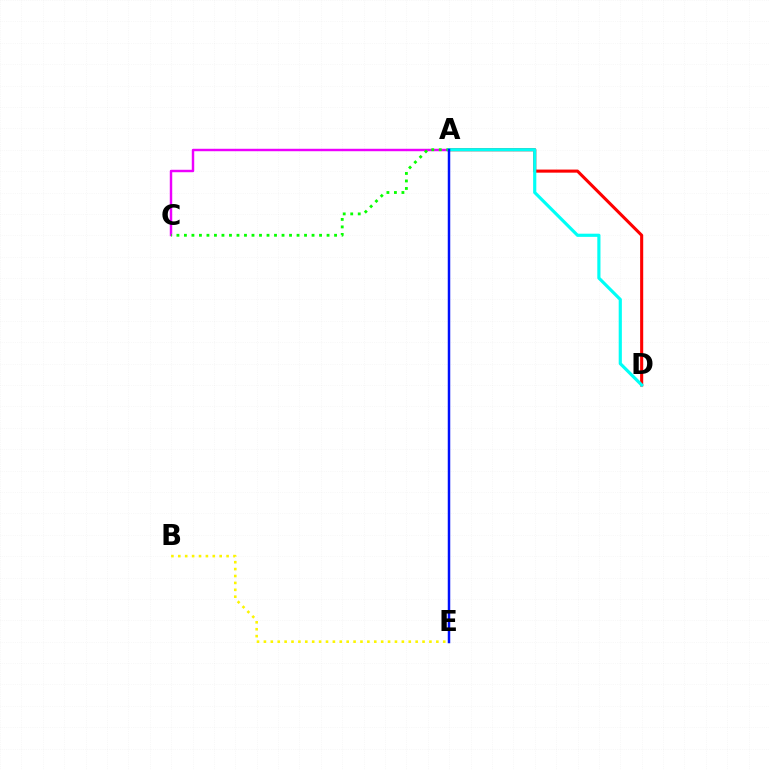{('B', 'E'): [{'color': '#fcf500', 'line_style': 'dotted', 'thickness': 1.87}], ('A', 'D'): [{'color': '#ff0000', 'line_style': 'solid', 'thickness': 2.22}, {'color': '#00fff6', 'line_style': 'solid', 'thickness': 2.28}], ('A', 'C'): [{'color': '#ee00ff', 'line_style': 'solid', 'thickness': 1.76}, {'color': '#08ff00', 'line_style': 'dotted', 'thickness': 2.04}], ('A', 'E'): [{'color': '#0010ff', 'line_style': 'solid', 'thickness': 1.79}]}